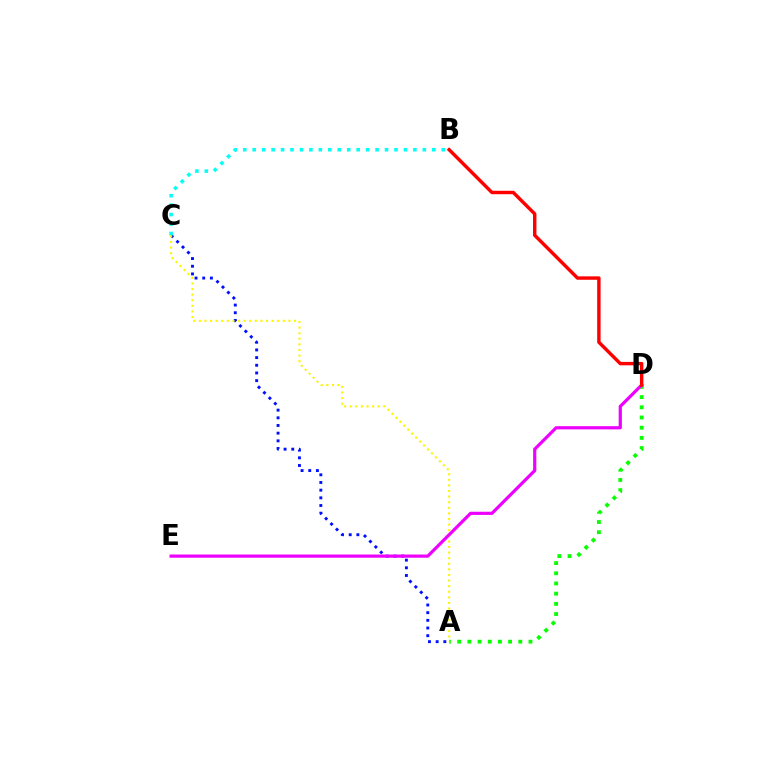{('A', 'C'): [{'color': '#0010ff', 'line_style': 'dotted', 'thickness': 2.09}, {'color': '#fcf500', 'line_style': 'dotted', 'thickness': 1.52}], ('A', 'D'): [{'color': '#08ff00', 'line_style': 'dotted', 'thickness': 2.77}], ('B', 'C'): [{'color': '#00fff6', 'line_style': 'dotted', 'thickness': 2.57}], ('D', 'E'): [{'color': '#ee00ff', 'line_style': 'solid', 'thickness': 2.31}], ('B', 'D'): [{'color': '#ff0000', 'line_style': 'solid', 'thickness': 2.46}]}